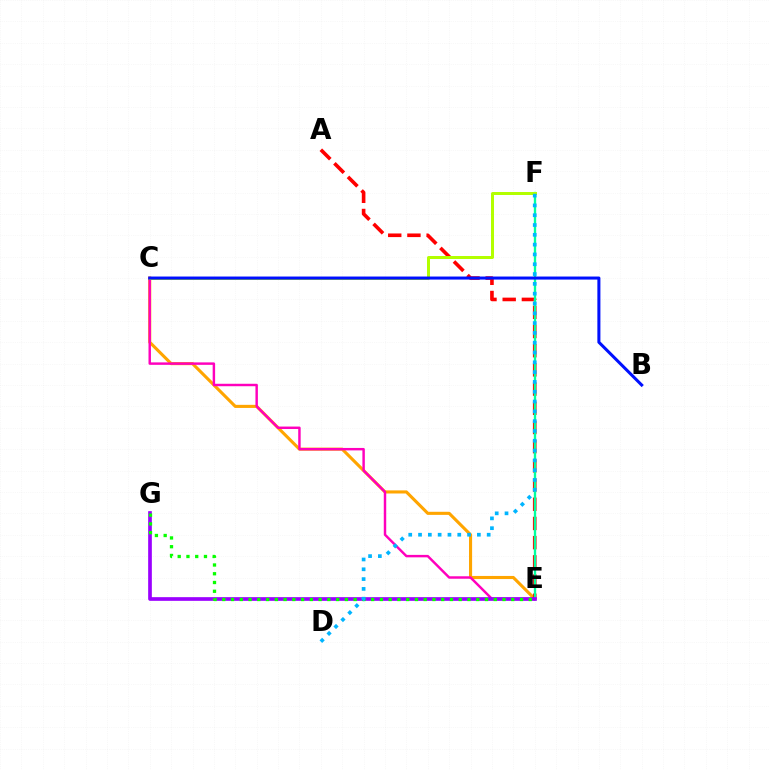{('C', 'E'): [{'color': '#ffa500', 'line_style': 'solid', 'thickness': 2.23}, {'color': '#ff00bd', 'line_style': 'solid', 'thickness': 1.76}], ('A', 'E'): [{'color': '#ff0000', 'line_style': 'dashed', 'thickness': 2.61}], ('E', 'F'): [{'color': '#00ff9d', 'line_style': 'solid', 'thickness': 1.69}], ('E', 'G'): [{'color': '#9b00ff', 'line_style': 'solid', 'thickness': 2.65}, {'color': '#08ff00', 'line_style': 'dotted', 'thickness': 2.38}], ('C', 'F'): [{'color': '#b3ff00', 'line_style': 'solid', 'thickness': 2.15}], ('D', 'F'): [{'color': '#00b5ff', 'line_style': 'dotted', 'thickness': 2.66}], ('B', 'C'): [{'color': '#0010ff', 'line_style': 'solid', 'thickness': 2.19}]}